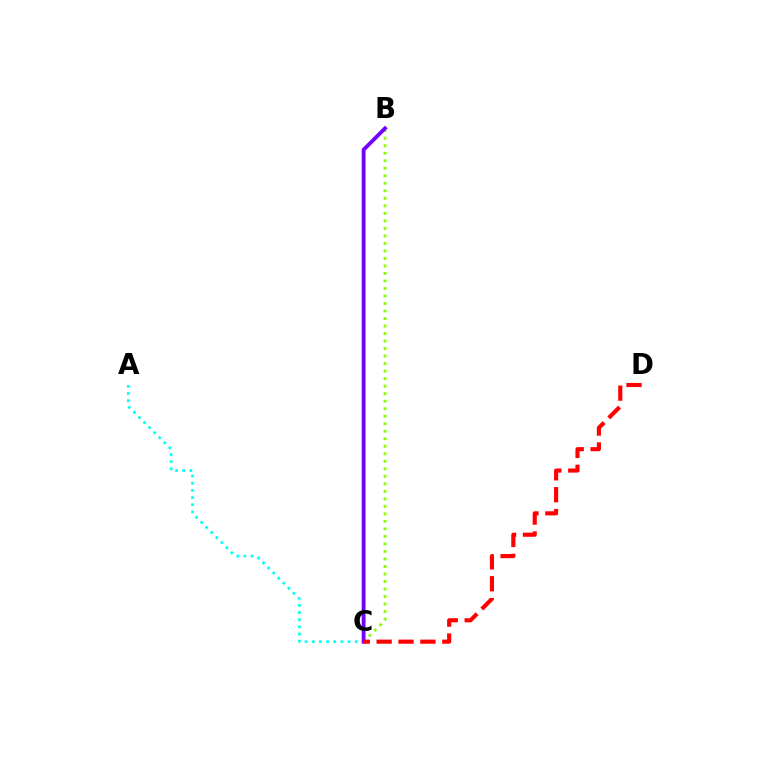{('B', 'C'): [{'color': '#84ff00', 'line_style': 'dotted', 'thickness': 2.04}, {'color': '#7200ff', 'line_style': 'solid', 'thickness': 2.75}], ('A', 'C'): [{'color': '#00fff6', 'line_style': 'dotted', 'thickness': 1.94}], ('C', 'D'): [{'color': '#ff0000', 'line_style': 'dashed', 'thickness': 2.97}]}